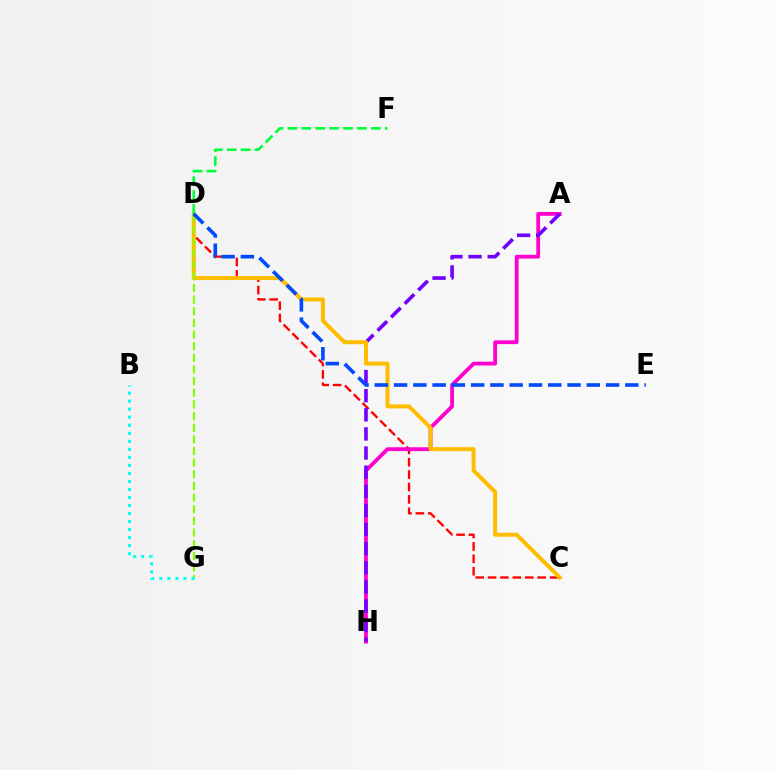{('C', 'D'): [{'color': '#ff0000', 'line_style': 'dashed', 'thickness': 1.68}, {'color': '#ffbd00', 'line_style': 'solid', 'thickness': 2.88}], ('A', 'H'): [{'color': '#ff00cf', 'line_style': 'solid', 'thickness': 2.73}, {'color': '#7200ff', 'line_style': 'dashed', 'thickness': 2.6}], ('D', 'G'): [{'color': '#84ff00', 'line_style': 'dashed', 'thickness': 1.58}], ('B', 'G'): [{'color': '#00fff6', 'line_style': 'dotted', 'thickness': 2.18}], ('D', 'F'): [{'color': '#00ff39', 'line_style': 'dashed', 'thickness': 1.89}], ('D', 'E'): [{'color': '#004bff', 'line_style': 'dashed', 'thickness': 2.62}]}